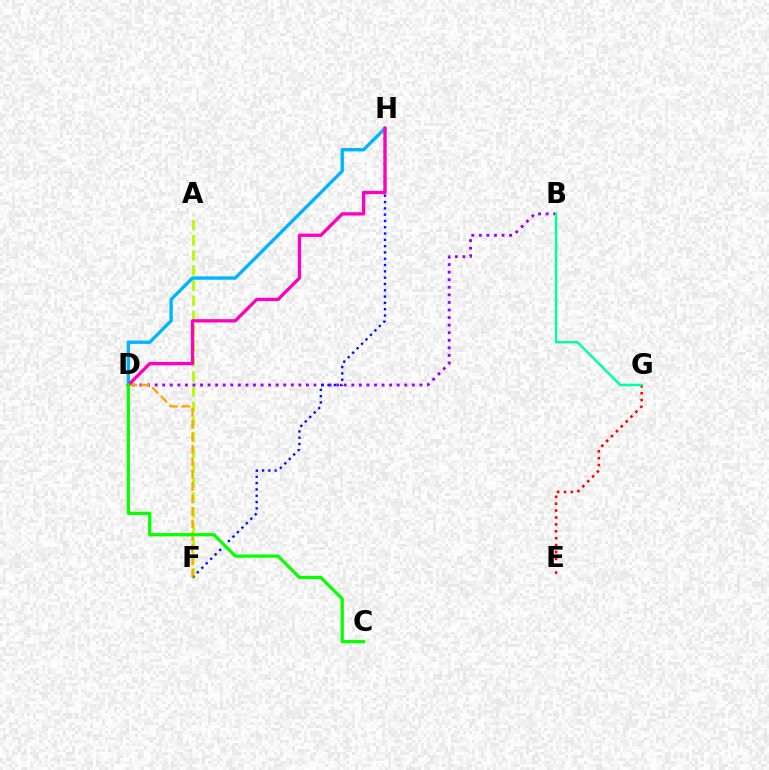{('A', 'F'): [{'color': '#b3ff00', 'line_style': 'dashed', 'thickness': 2.06}], ('E', 'G'): [{'color': '#ff0000', 'line_style': 'dotted', 'thickness': 1.87}], ('B', 'D'): [{'color': '#9b00ff', 'line_style': 'dotted', 'thickness': 2.06}], ('F', 'H'): [{'color': '#0010ff', 'line_style': 'dotted', 'thickness': 1.71}], ('D', 'H'): [{'color': '#00b5ff', 'line_style': 'solid', 'thickness': 2.42}, {'color': '#ff00bd', 'line_style': 'solid', 'thickness': 2.39}], ('B', 'G'): [{'color': '#00ff9d', 'line_style': 'solid', 'thickness': 1.75}], ('D', 'F'): [{'color': '#ffa500', 'line_style': 'dashed', 'thickness': 1.69}], ('C', 'D'): [{'color': '#08ff00', 'line_style': 'solid', 'thickness': 2.34}]}